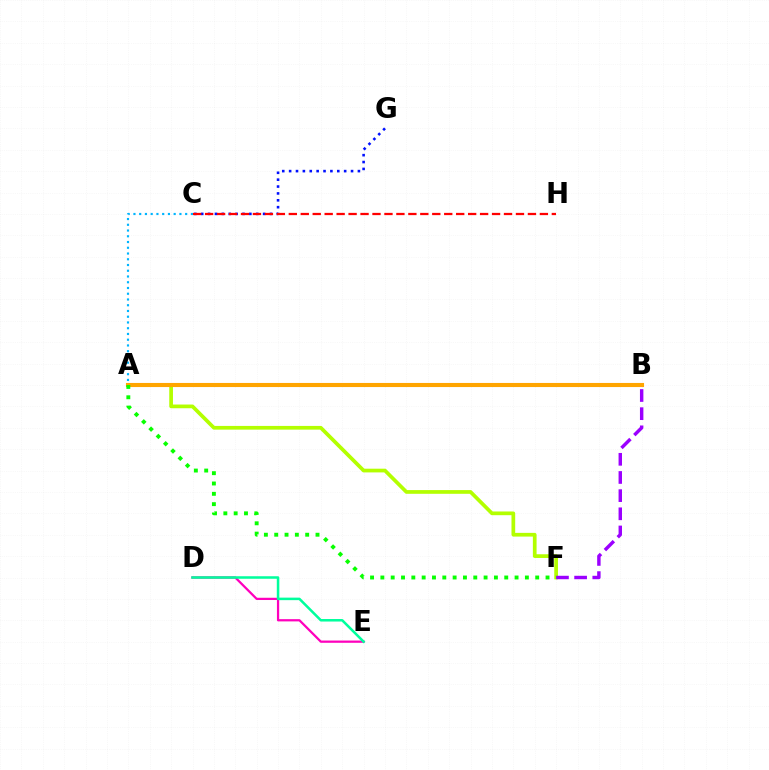{('D', 'E'): [{'color': '#ff00bd', 'line_style': 'solid', 'thickness': 1.62}, {'color': '#00ff9d', 'line_style': 'solid', 'thickness': 1.82}], ('A', 'F'): [{'color': '#b3ff00', 'line_style': 'solid', 'thickness': 2.67}, {'color': '#08ff00', 'line_style': 'dotted', 'thickness': 2.8}], ('C', 'G'): [{'color': '#0010ff', 'line_style': 'dotted', 'thickness': 1.87}], ('A', 'C'): [{'color': '#00b5ff', 'line_style': 'dotted', 'thickness': 1.56}], ('B', 'F'): [{'color': '#9b00ff', 'line_style': 'dashed', 'thickness': 2.47}], ('A', 'B'): [{'color': '#ffa500', 'line_style': 'solid', 'thickness': 2.94}], ('C', 'H'): [{'color': '#ff0000', 'line_style': 'dashed', 'thickness': 1.62}]}